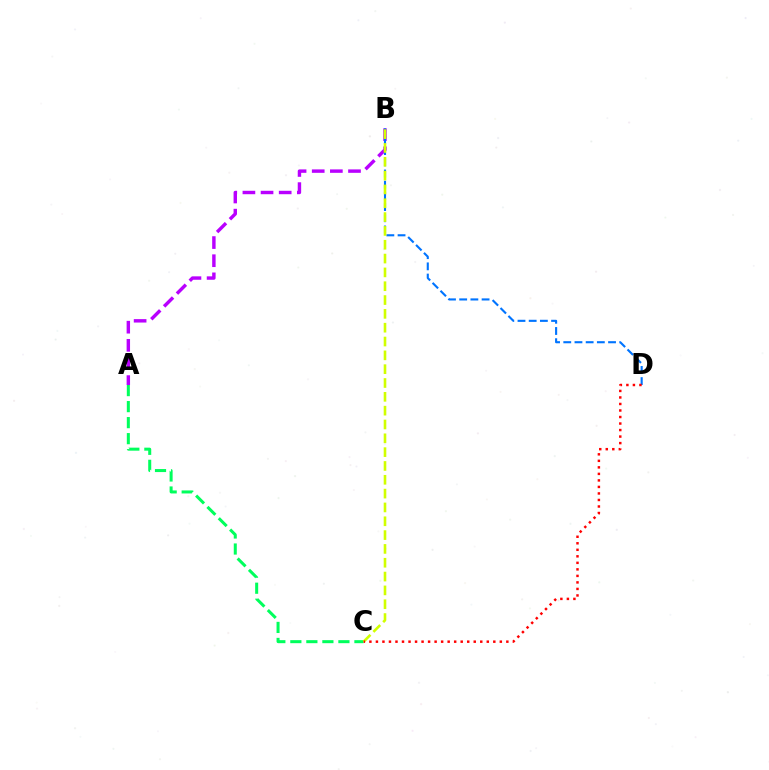{('A', 'C'): [{'color': '#00ff5c', 'line_style': 'dashed', 'thickness': 2.18}], ('A', 'B'): [{'color': '#b900ff', 'line_style': 'dashed', 'thickness': 2.46}], ('B', 'D'): [{'color': '#0074ff', 'line_style': 'dashed', 'thickness': 1.52}], ('B', 'C'): [{'color': '#d1ff00', 'line_style': 'dashed', 'thickness': 1.88}], ('C', 'D'): [{'color': '#ff0000', 'line_style': 'dotted', 'thickness': 1.77}]}